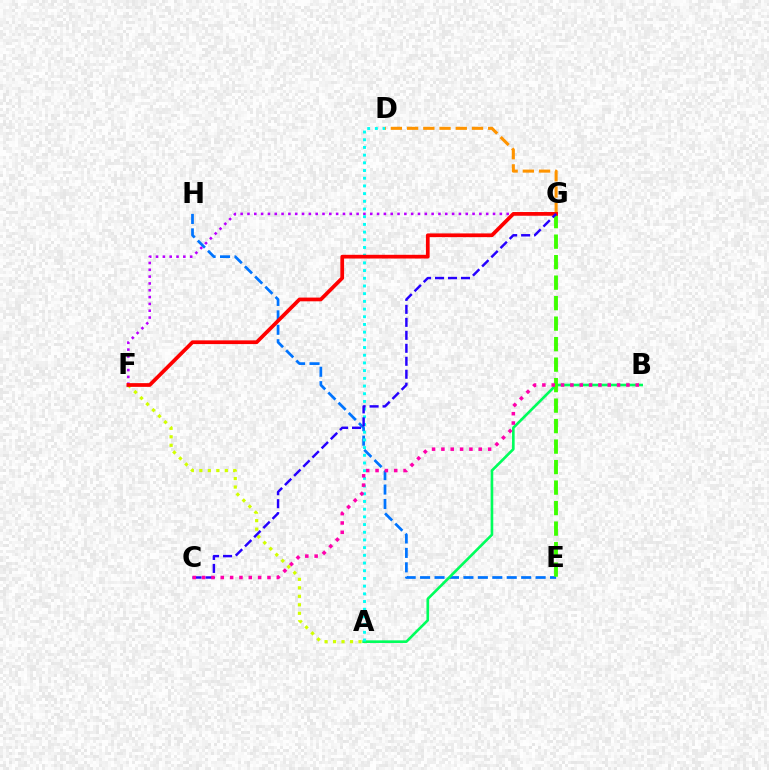{('E', 'H'): [{'color': '#0074ff', 'line_style': 'dashed', 'thickness': 1.96}], ('A', 'B'): [{'color': '#00ff5c', 'line_style': 'solid', 'thickness': 1.9}], ('F', 'G'): [{'color': '#b900ff', 'line_style': 'dotted', 'thickness': 1.85}, {'color': '#ff0000', 'line_style': 'solid', 'thickness': 2.68}], ('E', 'G'): [{'color': '#3dff00', 'line_style': 'dashed', 'thickness': 2.78}], ('A', 'F'): [{'color': '#d1ff00', 'line_style': 'dotted', 'thickness': 2.31}], ('A', 'D'): [{'color': '#00fff6', 'line_style': 'dotted', 'thickness': 2.09}], ('D', 'G'): [{'color': '#ff9400', 'line_style': 'dashed', 'thickness': 2.2}], ('C', 'G'): [{'color': '#2500ff', 'line_style': 'dashed', 'thickness': 1.76}], ('B', 'C'): [{'color': '#ff00ac', 'line_style': 'dotted', 'thickness': 2.54}]}